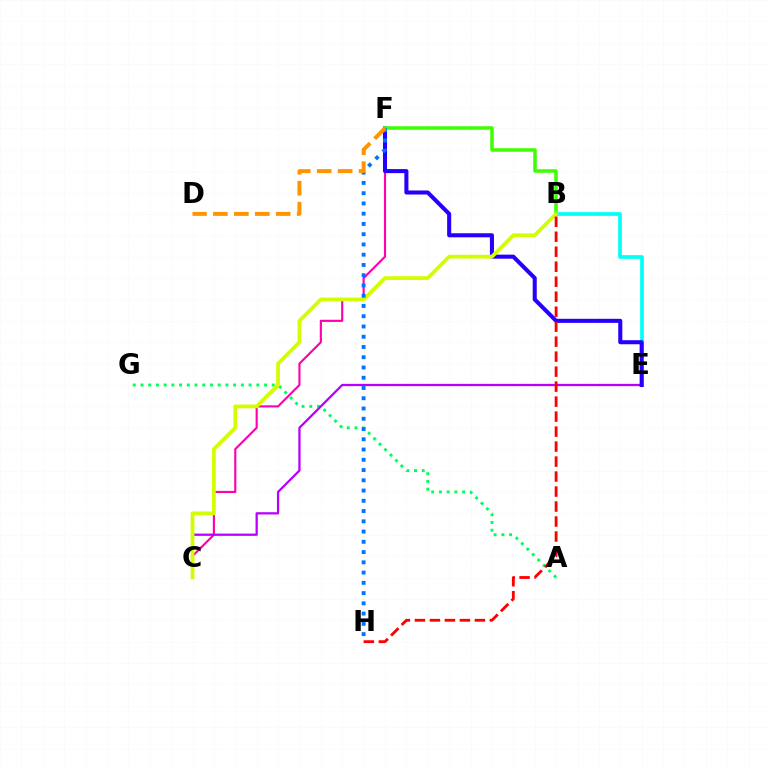{('C', 'F'): [{'color': '#ff00ac', 'line_style': 'solid', 'thickness': 1.54}], ('A', 'G'): [{'color': '#00ff5c', 'line_style': 'dotted', 'thickness': 2.1}], ('C', 'E'): [{'color': '#b900ff', 'line_style': 'solid', 'thickness': 1.64}], ('B', 'E'): [{'color': '#00fff6', 'line_style': 'solid', 'thickness': 2.65}], ('E', 'F'): [{'color': '#2500ff', 'line_style': 'solid', 'thickness': 2.92}], ('B', 'F'): [{'color': '#3dff00', 'line_style': 'solid', 'thickness': 2.53}], ('B', 'C'): [{'color': '#d1ff00', 'line_style': 'solid', 'thickness': 2.71}], ('F', 'H'): [{'color': '#0074ff', 'line_style': 'dotted', 'thickness': 2.79}], ('D', 'F'): [{'color': '#ff9400', 'line_style': 'dashed', 'thickness': 2.84}], ('B', 'H'): [{'color': '#ff0000', 'line_style': 'dashed', 'thickness': 2.04}]}